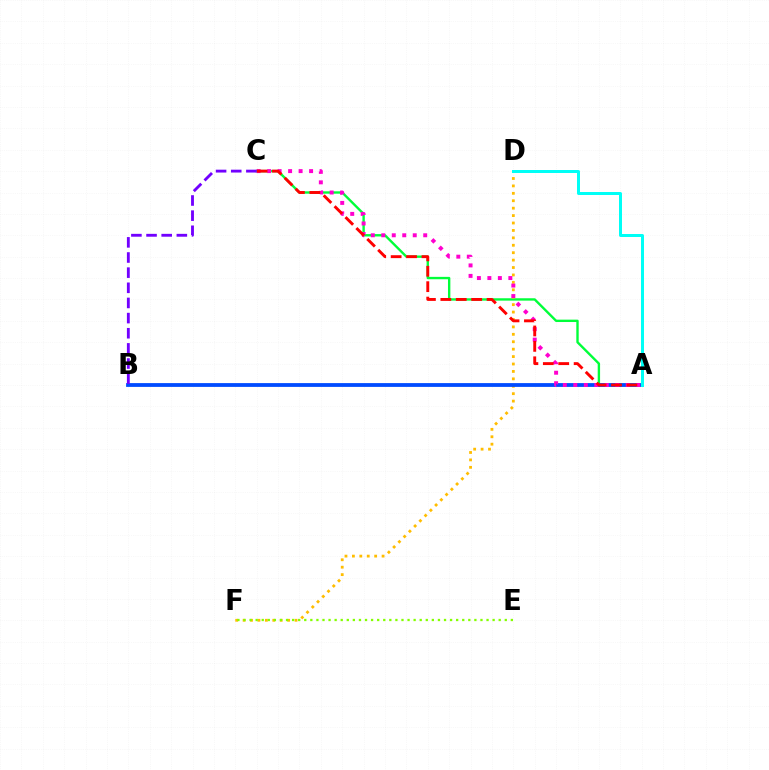{('A', 'C'): [{'color': '#00ff39', 'line_style': 'solid', 'thickness': 1.71}, {'color': '#ff00cf', 'line_style': 'dotted', 'thickness': 2.85}, {'color': '#ff0000', 'line_style': 'dashed', 'thickness': 2.09}], ('D', 'F'): [{'color': '#ffbd00', 'line_style': 'dotted', 'thickness': 2.02}], ('A', 'B'): [{'color': '#004bff', 'line_style': 'solid', 'thickness': 2.74}], ('E', 'F'): [{'color': '#84ff00', 'line_style': 'dotted', 'thickness': 1.65}], ('A', 'D'): [{'color': '#00fff6', 'line_style': 'solid', 'thickness': 2.16}], ('B', 'C'): [{'color': '#7200ff', 'line_style': 'dashed', 'thickness': 2.06}]}